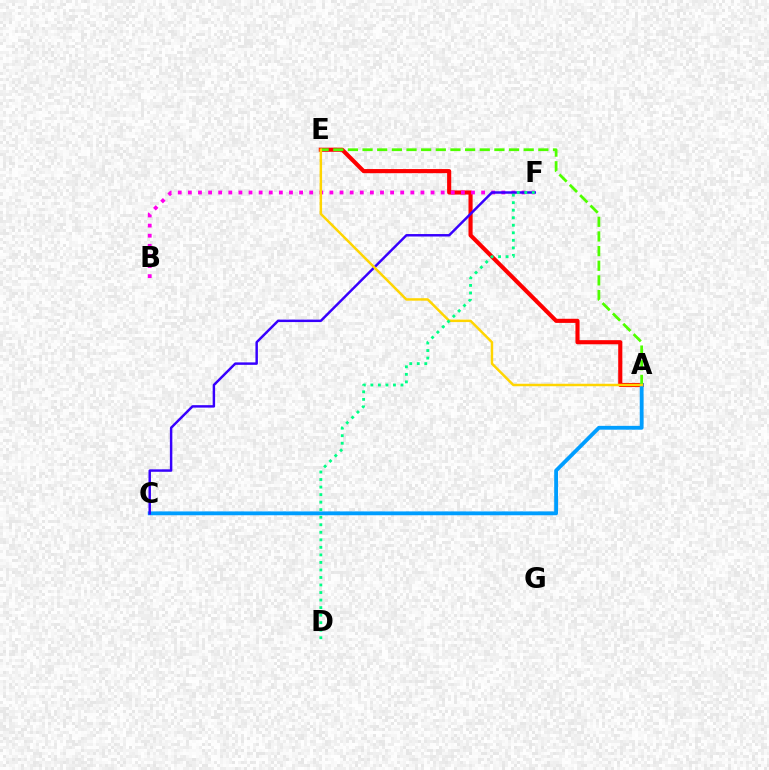{('A', 'E'): [{'color': '#ff0000', 'line_style': 'solid', 'thickness': 2.97}, {'color': '#4fff00', 'line_style': 'dashed', 'thickness': 1.99}, {'color': '#ffd500', 'line_style': 'solid', 'thickness': 1.79}], ('A', 'C'): [{'color': '#009eff', 'line_style': 'solid', 'thickness': 2.76}], ('B', 'F'): [{'color': '#ff00ed', 'line_style': 'dotted', 'thickness': 2.75}], ('C', 'F'): [{'color': '#3700ff', 'line_style': 'solid', 'thickness': 1.77}], ('D', 'F'): [{'color': '#00ff86', 'line_style': 'dotted', 'thickness': 2.05}]}